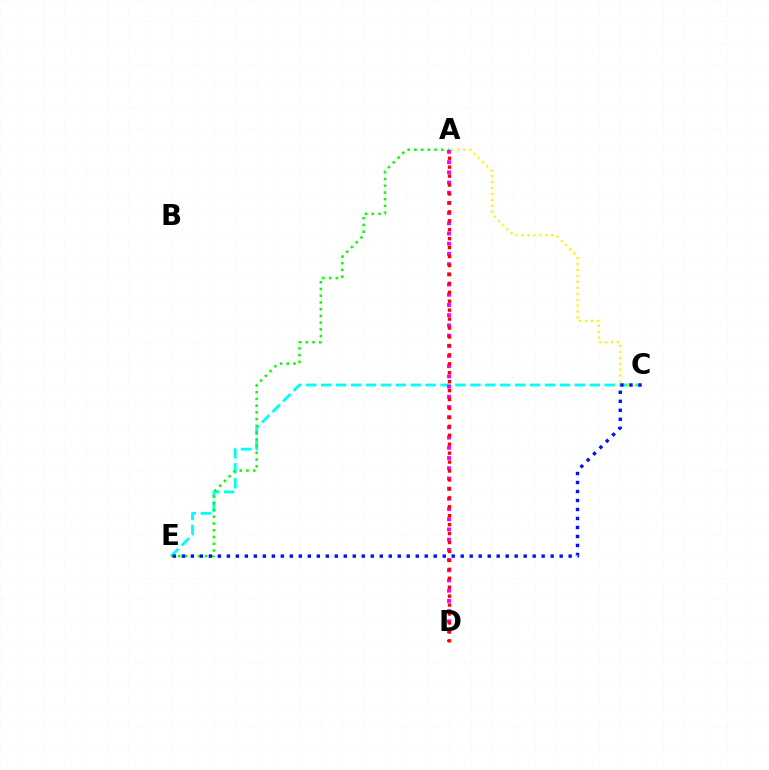{('C', 'E'): [{'color': '#00fff6', 'line_style': 'dashed', 'thickness': 2.03}, {'color': '#0010ff', 'line_style': 'dotted', 'thickness': 2.44}], ('A', 'C'): [{'color': '#fcf500', 'line_style': 'dotted', 'thickness': 1.61}], ('A', 'E'): [{'color': '#08ff00', 'line_style': 'dotted', 'thickness': 1.83}], ('A', 'D'): [{'color': '#ee00ff', 'line_style': 'dotted', 'thickness': 2.77}, {'color': '#ff0000', 'line_style': 'dotted', 'thickness': 2.43}]}